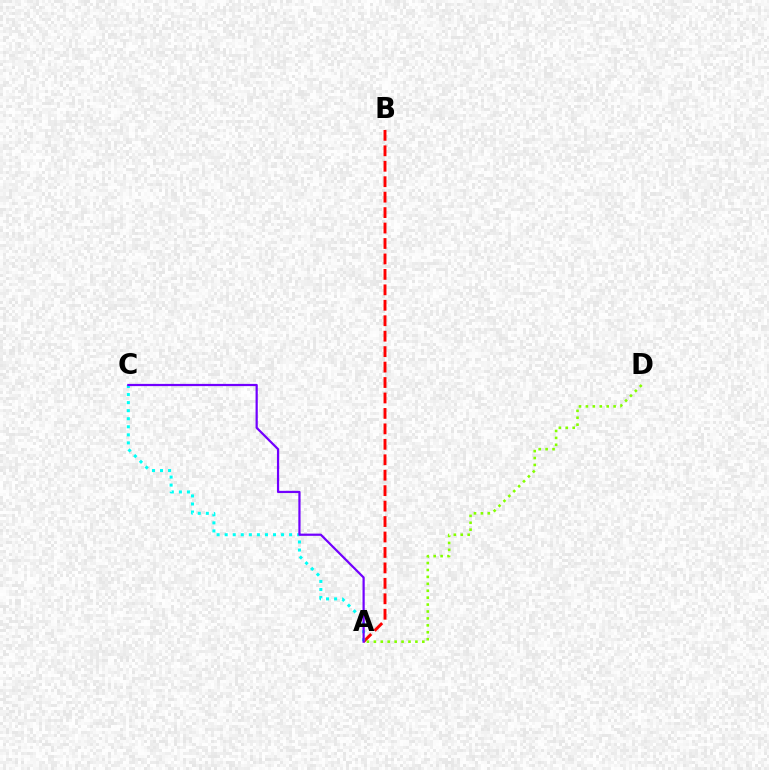{('A', 'B'): [{'color': '#ff0000', 'line_style': 'dashed', 'thickness': 2.1}], ('A', 'C'): [{'color': '#00fff6', 'line_style': 'dotted', 'thickness': 2.19}, {'color': '#7200ff', 'line_style': 'solid', 'thickness': 1.6}], ('A', 'D'): [{'color': '#84ff00', 'line_style': 'dotted', 'thickness': 1.88}]}